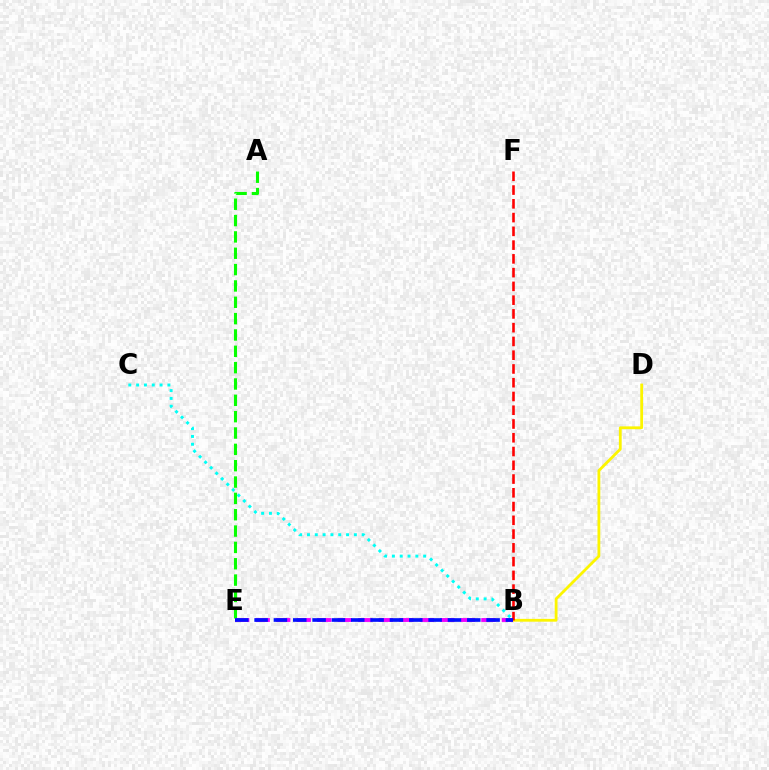{('B', 'C'): [{'color': '#00fff6', 'line_style': 'dotted', 'thickness': 2.12}], ('A', 'E'): [{'color': '#08ff00', 'line_style': 'dashed', 'thickness': 2.22}], ('B', 'D'): [{'color': '#fcf500', 'line_style': 'solid', 'thickness': 2.02}], ('B', 'E'): [{'color': '#ee00ff', 'line_style': 'dashed', 'thickness': 2.79}, {'color': '#0010ff', 'line_style': 'dashed', 'thickness': 2.63}], ('B', 'F'): [{'color': '#ff0000', 'line_style': 'dashed', 'thickness': 1.87}]}